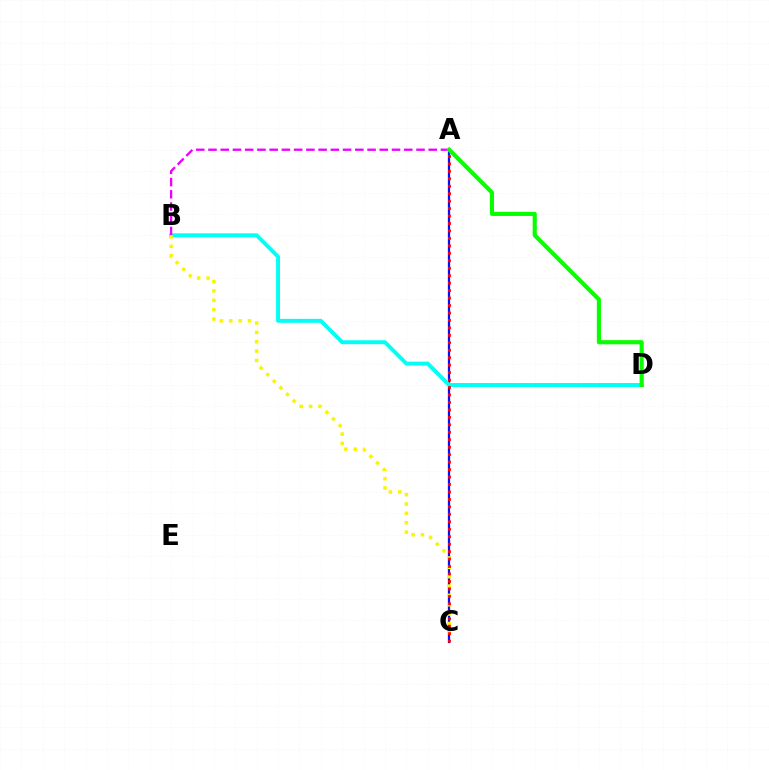{('A', 'C'): [{'color': '#0010ff', 'line_style': 'solid', 'thickness': 1.63}, {'color': '#ff0000', 'line_style': 'dotted', 'thickness': 2.03}], ('B', 'D'): [{'color': '#00fff6', 'line_style': 'solid', 'thickness': 2.82}], ('A', 'B'): [{'color': '#ee00ff', 'line_style': 'dashed', 'thickness': 1.66}], ('B', 'C'): [{'color': '#fcf500', 'line_style': 'dotted', 'thickness': 2.54}], ('A', 'D'): [{'color': '#08ff00', 'line_style': 'solid', 'thickness': 2.98}]}